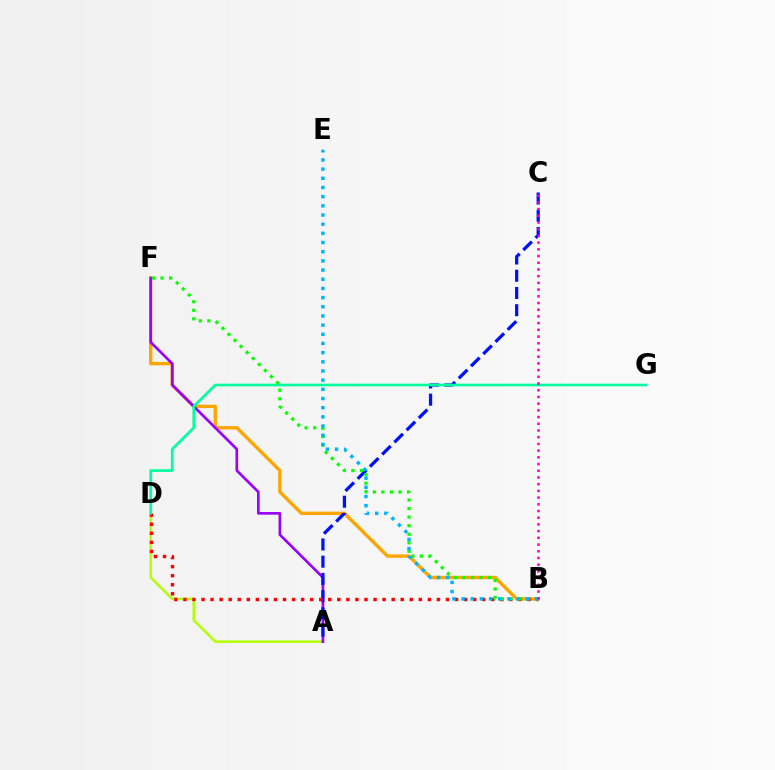{('A', 'D'): [{'color': '#b3ff00', 'line_style': 'solid', 'thickness': 1.77}], ('B', 'F'): [{'color': '#ffa500', 'line_style': 'solid', 'thickness': 2.43}, {'color': '#08ff00', 'line_style': 'dotted', 'thickness': 2.32}], ('A', 'F'): [{'color': '#9b00ff', 'line_style': 'solid', 'thickness': 1.91}], ('A', 'C'): [{'color': '#0010ff', 'line_style': 'dashed', 'thickness': 2.34}], ('B', 'D'): [{'color': '#ff0000', 'line_style': 'dotted', 'thickness': 2.46}], ('D', 'G'): [{'color': '#00ff9d', 'line_style': 'solid', 'thickness': 1.92}], ('B', 'E'): [{'color': '#00b5ff', 'line_style': 'dotted', 'thickness': 2.49}], ('B', 'C'): [{'color': '#ff00bd', 'line_style': 'dotted', 'thickness': 1.82}]}